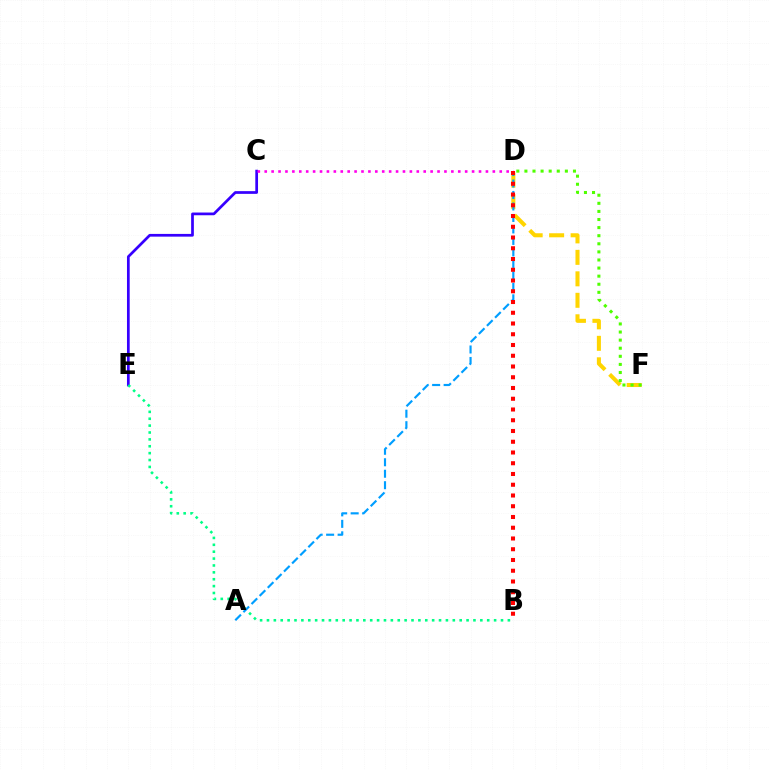{('D', 'F'): [{'color': '#ffd500', 'line_style': 'dashed', 'thickness': 2.92}, {'color': '#4fff00', 'line_style': 'dotted', 'thickness': 2.2}], ('C', 'E'): [{'color': '#3700ff', 'line_style': 'solid', 'thickness': 1.96}], ('B', 'E'): [{'color': '#00ff86', 'line_style': 'dotted', 'thickness': 1.87}], ('A', 'D'): [{'color': '#009eff', 'line_style': 'dashed', 'thickness': 1.56}], ('C', 'D'): [{'color': '#ff00ed', 'line_style': 'dotted', 'thickness': 1.88}], ('B', 'D'): [{'color': '#ff0000', 'line_style': 'dotted', 'thickness': 2.92}]}